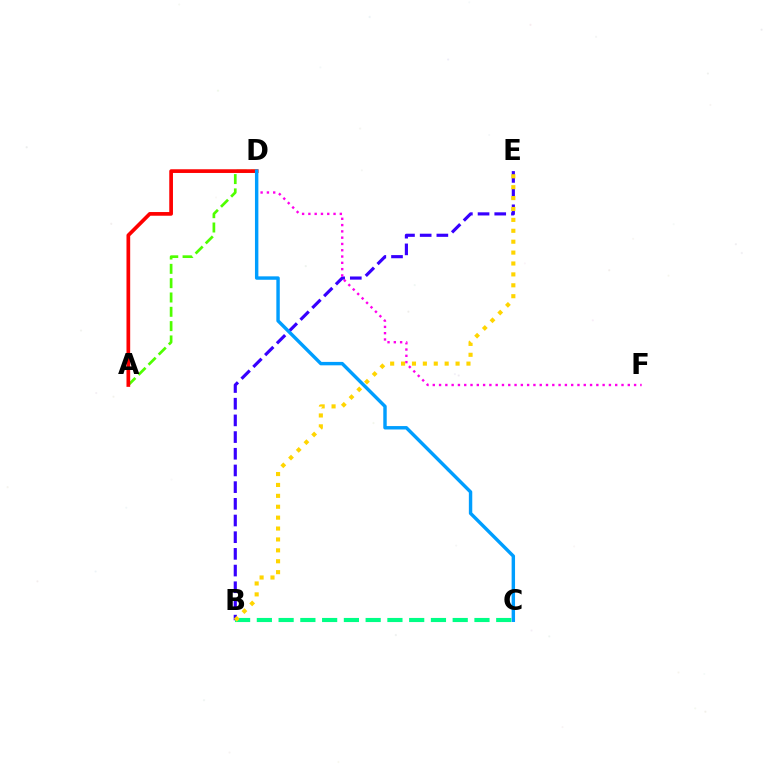{('A', 'D'): [{'color': '#4fff00', 'line_style': 'dashed', 'thickness': 1.95}, {'color': '#ff0000', 'line_style': 'solid', 'thickness': 2.66}], ('B', 'E'): [{'color': '#3700ff', 'line_style': 'dashed', 'thickness': 2.27}, {'color': '#ffd500', 'line_style': 'dotted', 'thickness': 2.96}], ('D', 'F'): [{'color': '#ff00ed', 'line_style': 'dotted', 'thickness': 1.71}], ('B', 'C'): [{'color': '#00ff86', 'line_style': 'dashed', 'thickness': 2.96}], ('C', 'D'): [{'color': '#009eff', 'line_style': 'solid', 'thickness': 2.46}]}